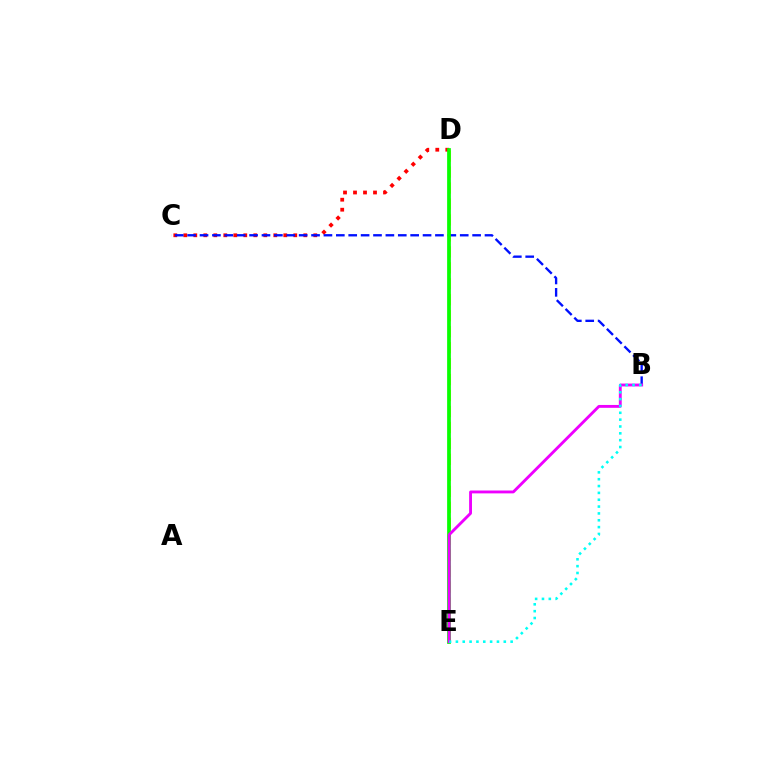{('C', 'D'): [{'color': '#ff0000', 'line_style': 'dotted', 'thickness': 2.72}], ('D', 'E'): [{'color': '#fcf500', 'line_style': 'dashed', 'thickness': 2.17}, {'color': '#08ff00', 'line_style': 'solid', 'thickness': 2.69}], ('B', 'C'): [{'color': '#0010ff', 'line_style': 'dashed', 'thickness': 1.68}], ('B', 'E'): [{'color': '#ee00ff', 'line_style': 'solid', 'thickness': 2.06}, {'color': '#00fff6', 'line_style': 'dotted', 'thickness': 1.86}]}